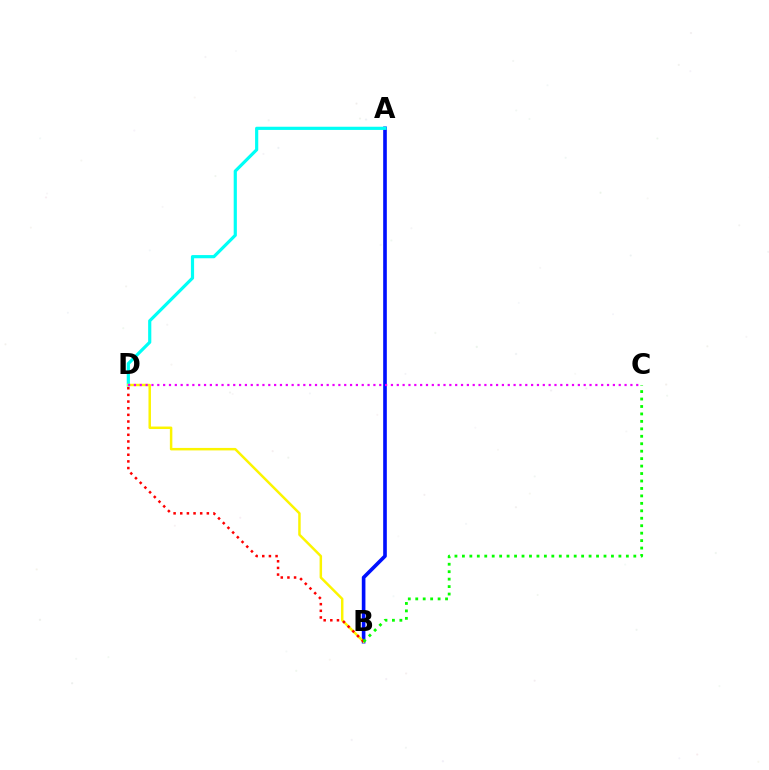{('A', 'B'): [{'color': '#0010ff', 'line_style': 'solid', 'thickness': 2.61}], ('A', 'D'): [{'color': '#00fff6', 'line_style': 'solid', 'thickness': 2.29}], ('B', 'D'): [{'color': '#fcf500', 'line_style': 'solid', 'thickness': 1.78}, {'color': '#ff0000', 'line_style': 'dotted', 'thickness': 1.81}], ('C', 'D'): [{'color': '#ee00ff', 'line_style': 'dotted', 'thickness': 1.59}], ('B', 'C'): [{'color': '#08ff00', 'line_style': 'dotted', 'thickness': 2.02}]}